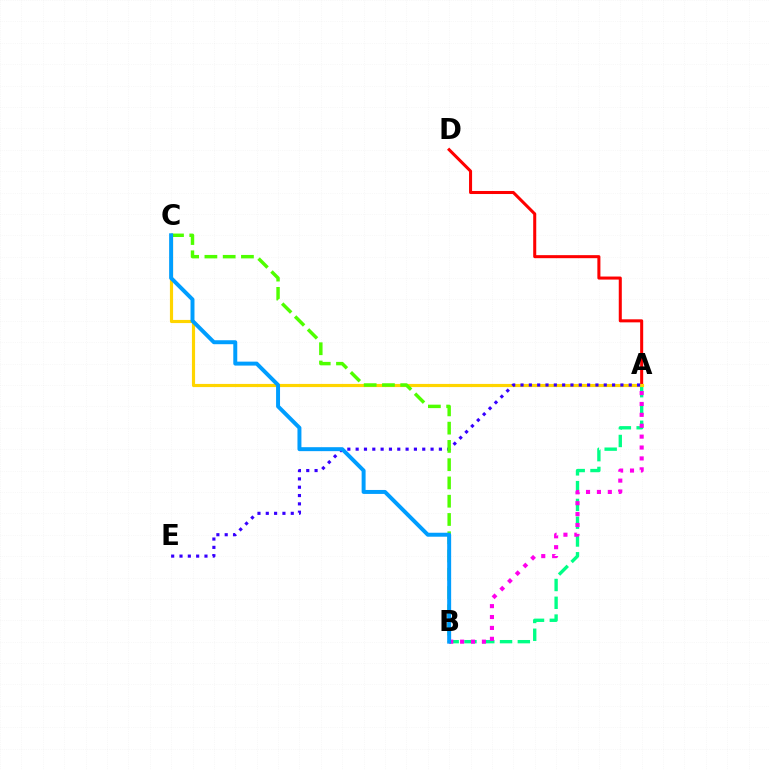{('A', 'B'): [{'color': '#00ff86', 'line_style': 'dashed', 'thickness': 2.42}, {'color': '#ff00ed', 'line_style': 'dotted', 'thickness': 2.96}], ('A', 'D'): [{'color': '#ff0000', 'line_style': 'solid', 'thickness': 2.19}], ('A', 'C'): [{'color': '#ffd500', 'line_style': 'solid', 'thickness': 2.27}], ('A', 'E'): [{'color': '#3700ff', 'line_style': 'dotted', 'thickness': 2.26}], ('B', 'C'): [{'color': '#4fff00', 'line_style': 'dashed', 'thickness': 2.48}, {'color': '#009eff', 'line_style': 'solid', 'thickness': 2.85}]}